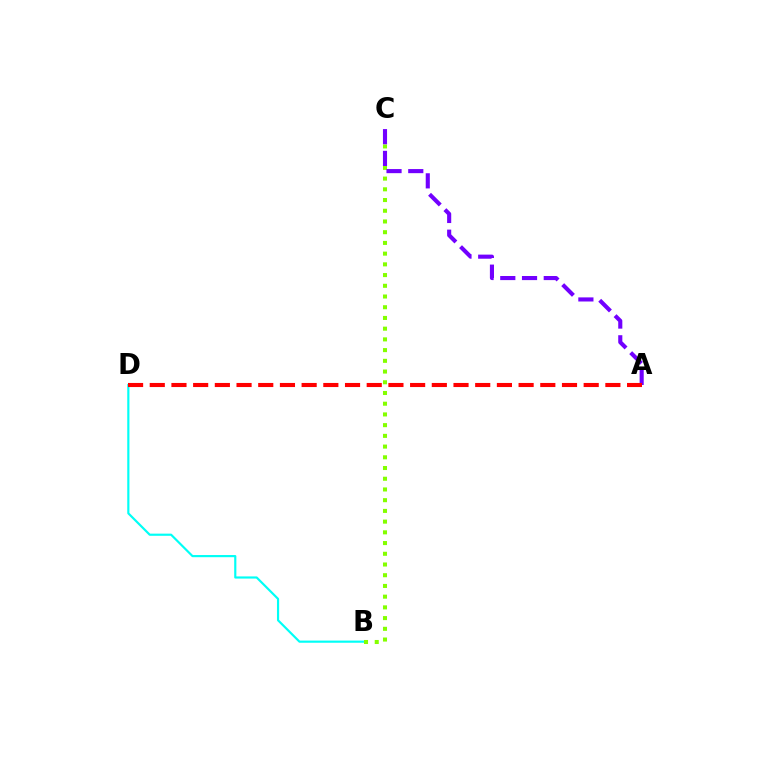{('B', 'D'): [{'color': '#00fff6', 'line_style': 'solid', 'thickness': 1.56}], ('B', 'C'): [{'color': '#84ff00', 'line_style': 'dotted', 'thickness': 2.91}], ('A', 'C'): [{'color': '#7200ff', 'line_style': 'dashed', 'thickness': 2.95}], ('A', 'D'): [{'color': '#ff0000', 'line_style': 'dashed', 'thickness': 2.95}]}